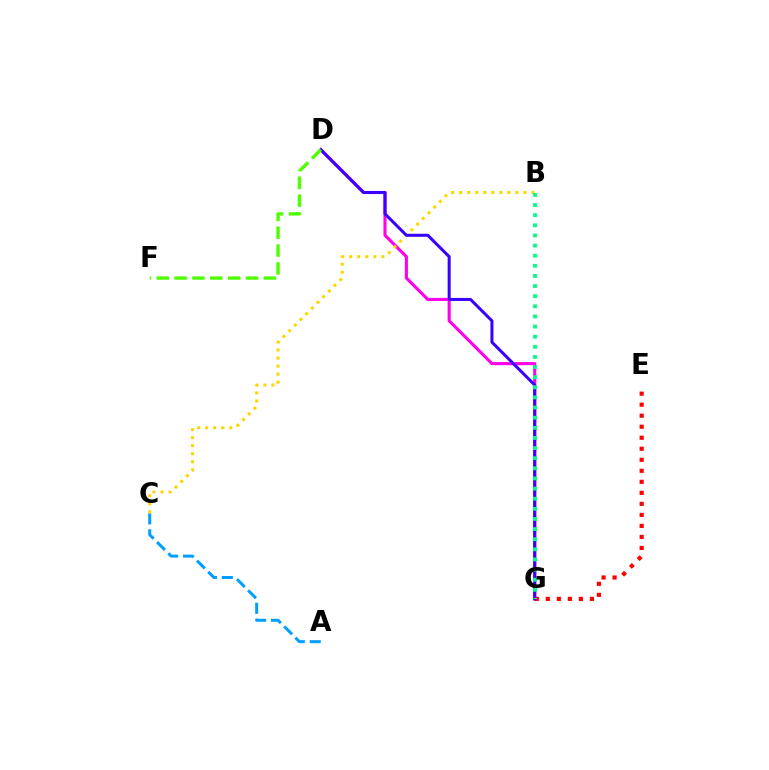{('D', 'G'): [{'color': '#ff00ed', 'line_style': 'solid', 'thickness': 2.24}, {'color': '#3700ff', 'line_style': 'solid', 'thickness': 2.17}], ('A', 'C'): [{'color': '#009eff', 'line_style': 'dashed', 'thickness': 2.16}], ('E', 'G'): [{'color': '#ff0000', 'line_style': 'dotted', 'thickness': 2.99}], ('B', 'C'): [{'color': '#ffd500', 'line_style': 'dotted', 'thickness': 2.18}], ('B', 'G'): [{'color': '#00ff86', 'line_style': 'dotted', 'thickness': 2.75}], ('D', 'F'): [{'color': '#4fff00', 'line_style': 'dashed', 'thickness': 2.42}]}